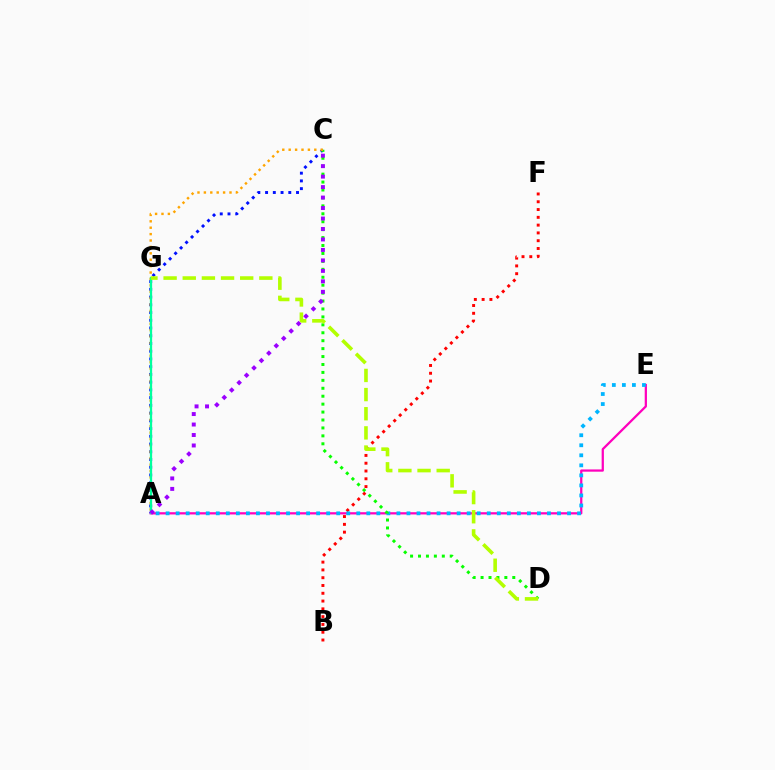{('A', 'E'): [{'color': '#ff00bd', 'line_style': 'solid', 'thickness': 1.62}, {'color': '#00b5ff', 'line_style': 'dotted', 'thickness': 2.73}], ('A', 'C'): [{'color': '#0010ff', 'line_style': 'dotted', 'thickness': 2.1}, {'color': '#ffa500', 'line_style': 'dotted', 'thickness': 1.74}, {'color': '#9b00ff', 'line_style': 'dotted', 'thickness': 2.85}], ('B', 'F'): [{'color': '#ff0000', 'line_style': 'dotted', 'thickness': 2.12}], ('C', 'D'): [{'color': '#08ff00', 'line_style': 'dotted', 'thickness': 2.15}], ('A', 'G'): [{'color': '#00ff9d', 'line_style': 'solid', 'thickness': 1.63}], ('D', 'G'): [{'color': '#b3ff00', 'line_style': 'dashed', 'thickness': 2.6}]}